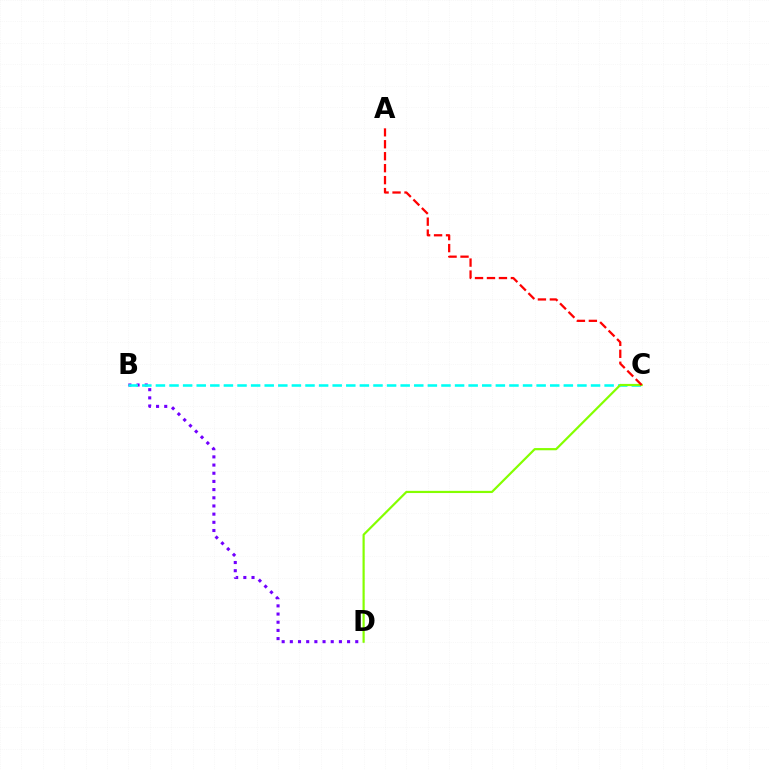{('B', 'D'): [{'color': '#7200ff', 'line_style': 'dotted', 'thickness': 2.22}], ('B', 'C'): [{'color': '#00fff6', 'line_style': 'dashed', 'thickness': 1.85}], ('C', 'D'): [{'color': '#84ff00', 'line_style': 'solid', 'thickness': 1.58}], ('A', 'C'): [{'color': '#ff0000', 'line_style': 'dashed', 'thickness': 1.62}]}